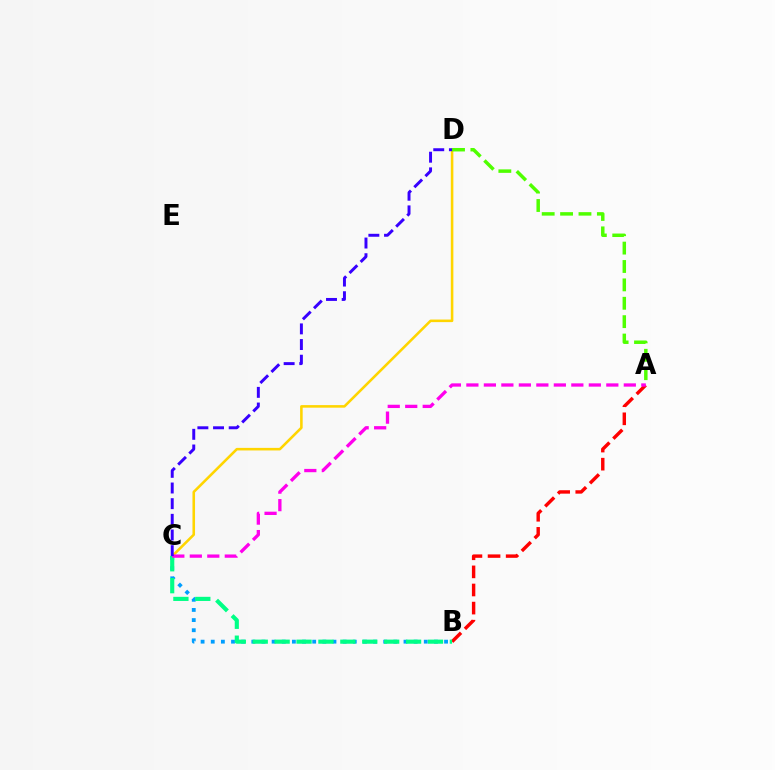{('C', 'D'): [{'color': '#ffd500', 'line_style': 'solid', 'thickness': 1.85}, {'color': '#3700ff', 'line_style': 'dashed', 'thickness': 2.13}], ('A', 'B'): [{'color': '#ff0000', 'line_style': 'dashed', 'thickness': 2.46}], ('A', 'D'): [{'color': '#4fff00', 'line_style': 'dashed', 'thickness': 2.5}], ('B', 'C'): [{'color': '#009eff', 'line_style': 'dotted', 'thickness': 2.76}, {'color': '#00ff86', 'line_style': 'dashed', 'thickness': 2.98}], ('A', 'C'): [{'color': '#ff00ed', 'line_style': 'dashed', 'thickness': 2.38}]}